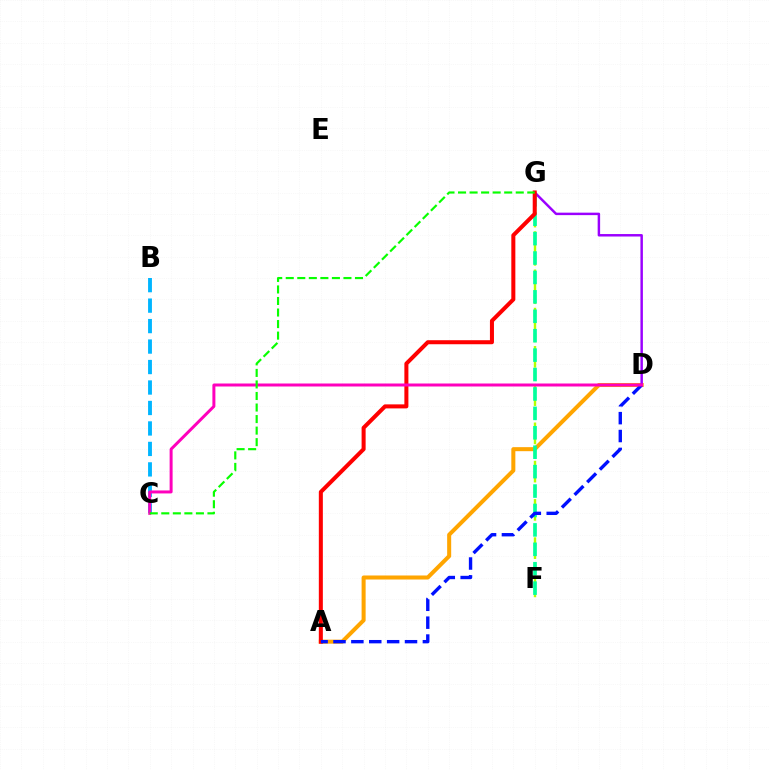{('A', 'D'): [{'color': '#ffa500', 'line_style': 'solid', 'thickness': 2.9}, {'color': '#0010ff', 'line_style': 'dashed', 'thickness': 2.43}], ('F', 'G'): [{'color': '#b3ff00', 'line_style': 'dashed', 'thickness': 1.73}, {'color': '#00ff9d', 'line_style': 'dashed', 'thickness': 2.64}], ('D', 'G'): [{'color': '#9b00ff', 'line_style': 'solid', 'thickness': 1.77}], ('B', 'C'): [{'color': '#00b5ff', 'line_style': 'dashed', 'thickness': 2.78}], ('A', 'G'): [{'color': '#ff0000', 'line_style': 'solid', 'thickness': 2.9}], ('C', 'D'): [{'color': '#ff00bd', 'line_style': 'solid', 'thickness': 2.15}], ('C', 'G'): [{'color': '#08ff00', 'line_style': 'dashed', 'thickness': 1.57}]}